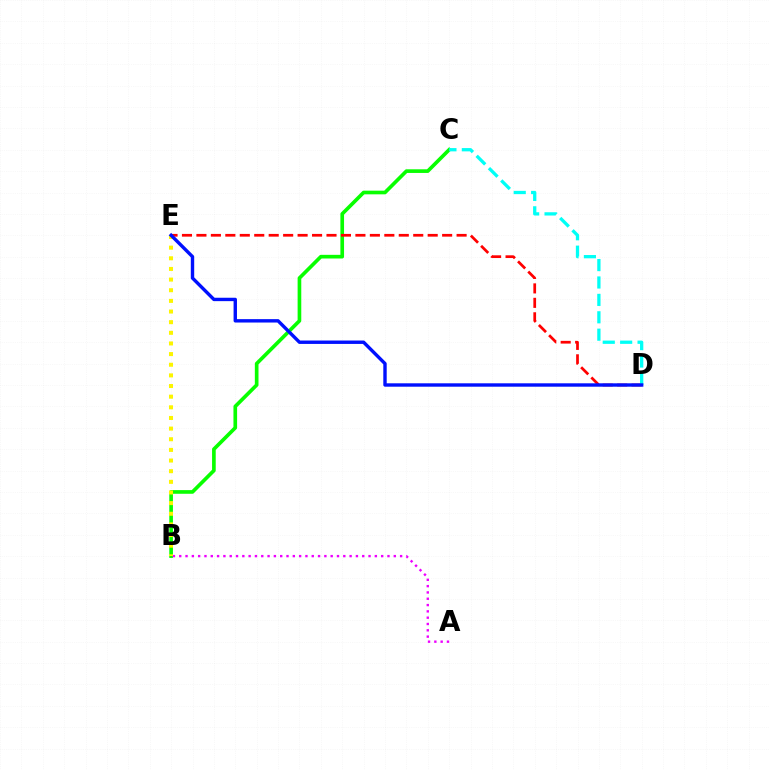{('B', 'C'): [{'color': '#08ff00', 'line_style': 'solid', 'thickness': 2.63}], ('A', 'B'): [{'color': '#ee00ff', 'line_style': 'dotted', 'thickness': 1.71}], ('B', 'E'): [{'color': '#fcf500', 'line_style': 'dotted', 'thickness': 2.89}], ('D', 'E'): [{'color': '#ff0000', 'line_style': 'dashed', 'thickness': 1.96}, {'color': '#0010ff', 'line_style': 'solid', 'thickness': 2.44}], ('C', 'D'): [{'color': '#00fff6', 'line_style': 'dashed', 'thickness': 2.36}]}